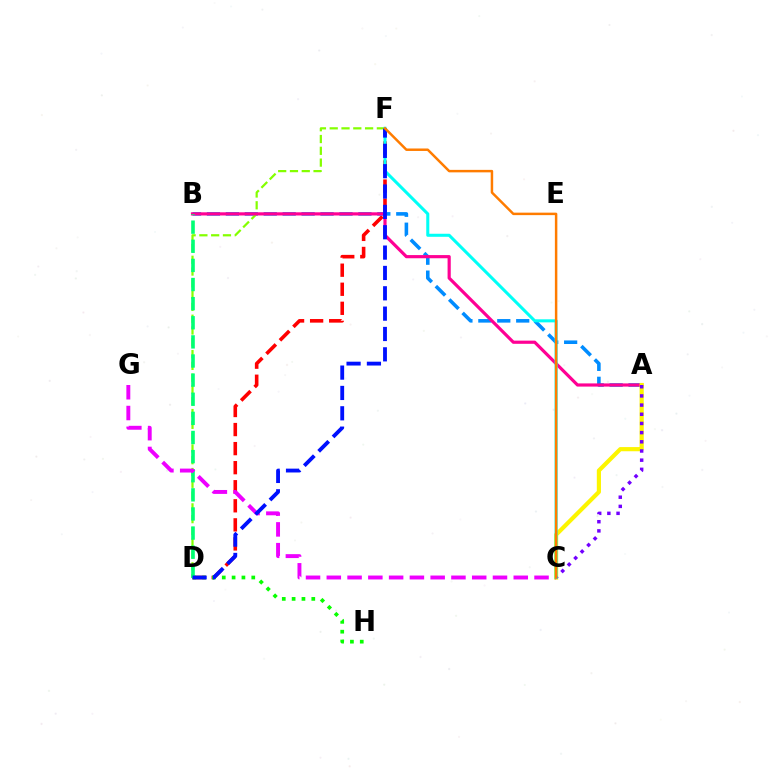{('D', 'F'): [{'color': '#ff0000', 'line_style': 'dashed', 'thickness': 2.59}, {'color': '#84ff00', 'line_style': 'dashed', 'thickness': 1.6}, {'color': '#0010ff', 'line_style': 'dashed', 'thickness': 2.76}], ('A', 'B'): [{'color': '#008cff', 'line_style': 'dashed', 'thickness': 2.57}, {'color': '#ff0094', 'line_style': 'solid', 'thickness': 2.29}], ('A', 'C'): [{'color': '#fcf500', 'line_style': 'solid', 'thickness': 3.0}, {'color': '#7200ff', 'line_style': 'dotted', 'thickness': 2.49}], ('D', 'H'): [{'color': '#08ff00', 'line_style': 'dotted', 'thickness': 2.67}], ('B', 'D'): [{'color': '#00ff74', 'line_style': 'dashed', 'thickness': 2.6}], ('C', 'G'): [{'color': '#ee00ff', 'line_style': 'dashed', 'thickness': 2.82}], ('C', 'F'): [{'color': '#00fff6', 'line_style': 'solid', 'thickness': 2.2}, {'color': '#ff7c00', 'line_style': 'solid', 'thickness': 1.78}]}